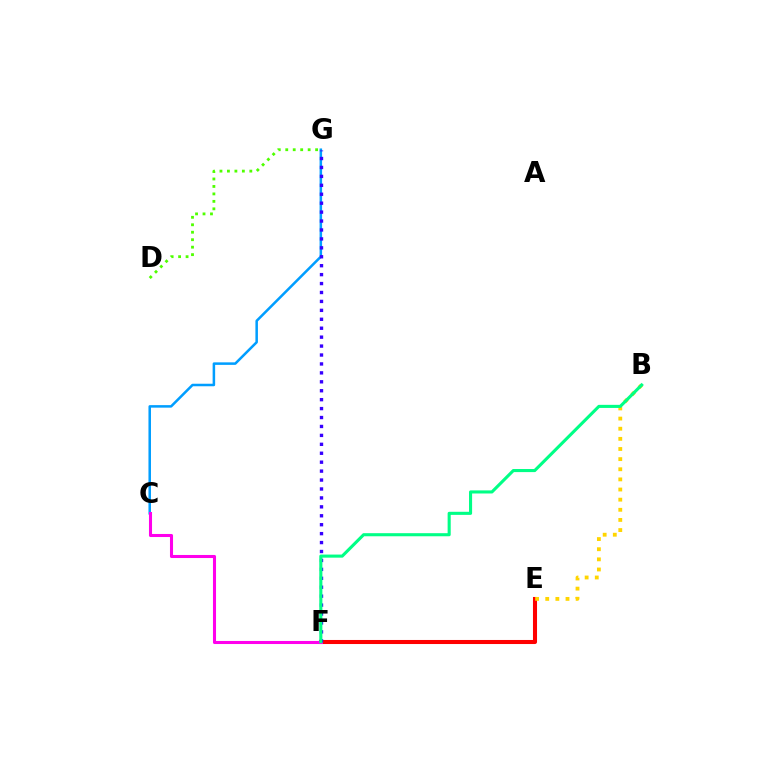{('C', 'G'): [{'color': '#009eff', 'line_style': 'solid', 'thickness': 1.82}], ('D', 'G'): [{'color': '#4fff00', 'line_style': 'dotted', 'thickness': 2.03}], ('E', 'F'): [{'color': '#ff0000', 'line_style': 'solid', 'thickness': 2.92}], ('C', 'F'): [{'color': '#ff00ed', 'line_style': 'solid', 'thickness': 2.2}], ('B', 'E'): [{'color': '#ffd500', 'line_style': 'dotted', 'thickness': 2.75}], ('F', 'G'): [{'color': '#3700ff', 'line_style': 'dotted', 'thickness': 2.43}], ('B', 'F'): [{'color': '#00ff86', 'line_style': 'solid', 'thickness': 2.23}]}